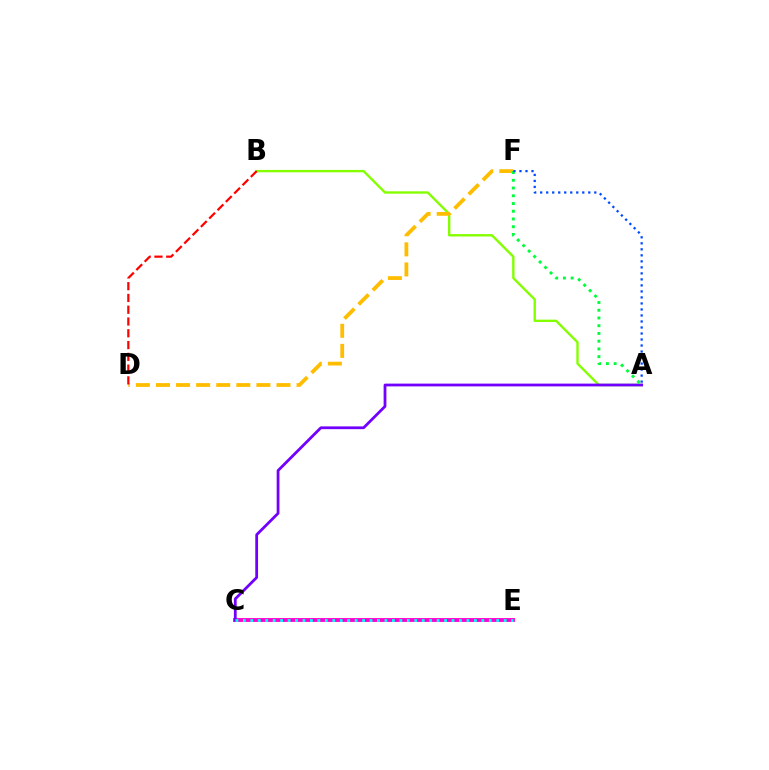{('A', 'B'): [{'color': '#84ff00', 'line_style': 'solid', 'thickness': 1.71}], ('D', 'F'): [{'color': '#ffbd00', 'line_style': 'dashed', 'thickness': 2.73}], ('C', 'E'): [{'color': '#ff00cf', 'line_style': 'solid', 'thickness': 2.79}, {'color': '#00fff6', 'line_style': 'dotted', 'thickness': 2.02}], ('A', 'C'): [{'color': '#7200ff', 'line_style': 'solid', 'thickness': 1.99}], ('B', 'D'): [{'color': '#ff0000', 'line_style': 'dashed', 'thickness': 1.6}], ('A', 'F'): [{'color': '#00ff39', 'line_style': 'dotted', 'thickness': 2.1}, {'color': '#004bff', 'line_style': 'dotted', 'thickness': 1.63}]}